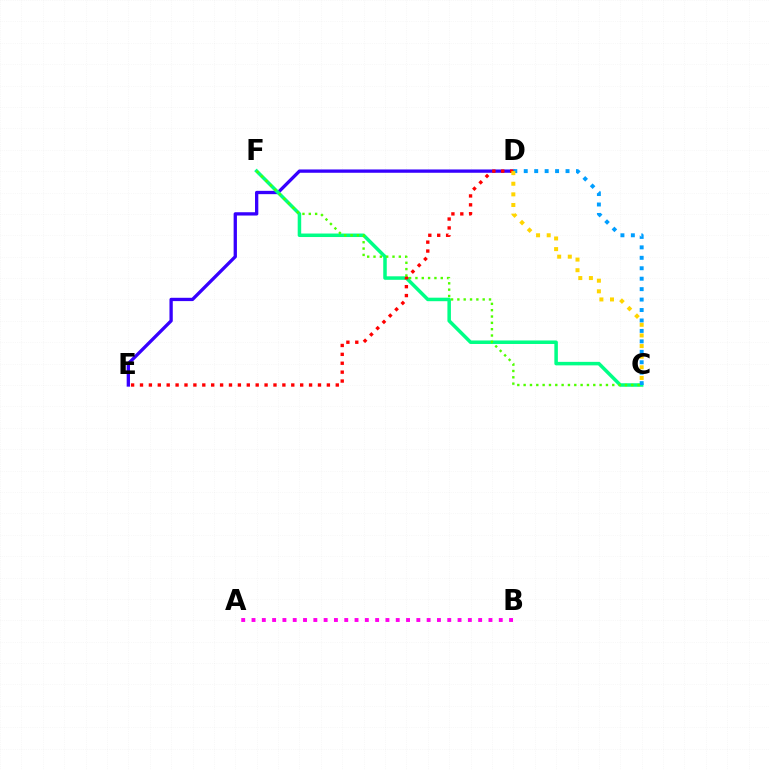{('A', 'B'): [{'color': '#ff00ed', 'line_style': 'dotted', 'thickness': 2.8}], ('D', 'E'): [{'color': '#3700ff', 'line_style': 'solid', 'thickness': 2.38}, {'color': '#ff0000', 'line_style': 'dotted', 'thickness': 2.42}], ('C', 'F'): [{'color': '#00ff86', 'line_style': 'solid', 'thickness': 2.53}, {'color': '#4fff00', 'line_style': 'dotted', 'thickness': 1.72}], ('C', 'D'): [{'color': '#009eff', 'line_style': 'dotted', 'thickness': 2.84}, {'color': '#ffd500', 'line_style': 'dotted', 'thickness': 2.89}]}